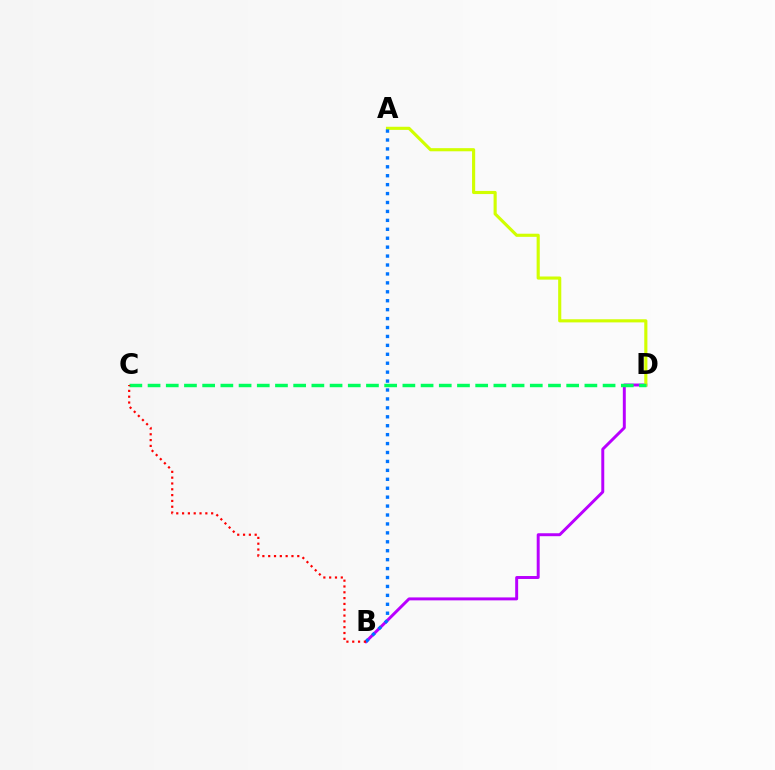{('B', 'D'): [{'color': '#b900ff', 'line_style': 'solid', 'thickness': 2.12}], ('A', 'D'): [{'color': '#d1ff00', 'line_style': 'solid', 'thickness': 2.25}], ('C', 'D'): [{'color': '#00ff5c', 'line_style': 'dashed', 'thickness': 2.47}], ('A', 'B'): [{'color': '#0074ff', 'line_style': 'dotted', 'thickness': 2.43}], ('B', 'C'): [{'color': '#ff0000', 'line_style': 'dotted', 'thickness': 1.58}]}